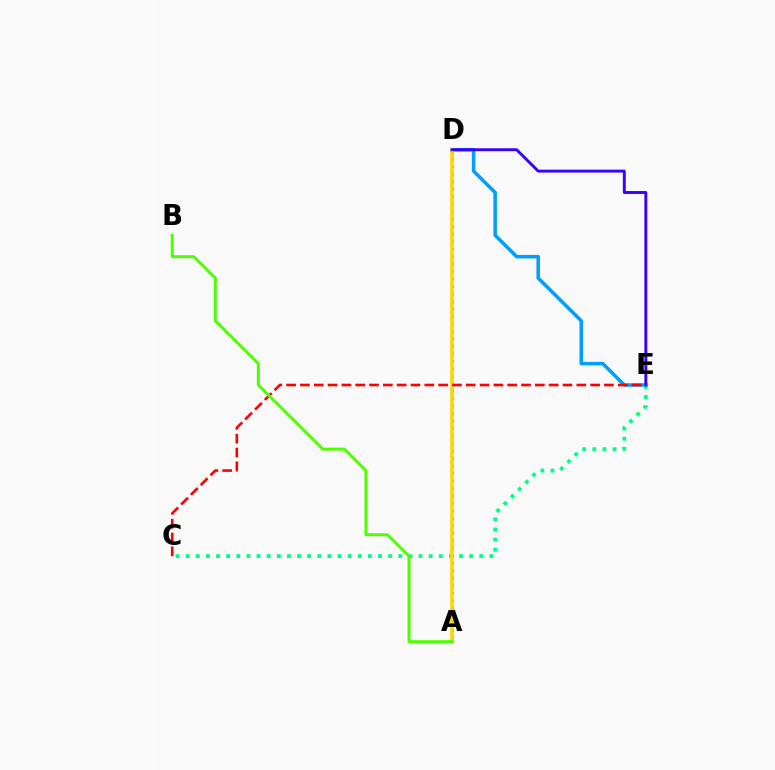{('A', 'D'): [{'color': '#ff00ed', 'line_style': 'dotted', 'thickness': 2.03}, {'color': '#ffd500', 'line_style': 'solid', 'thickness': 2.56}], ('D', 'E'): [{'color': '#009eff', 'line_style': 'solid', 'thickness': 2.54}, {'color': '#3700ff', 'line_style': 'solid', 'thickness': 2.09}], ('C', 'E'): [{'color': '#00ff86', 'line_style': 'dotted', 'thickness': 2.75}, {'color': '#ff0000', 'line_style': 'dashed', 'thickness': 1.88}], ('A', 'B'): [{'color': '#4fff00', 'line_style': 'solid', 'thickness': 2.14}]}